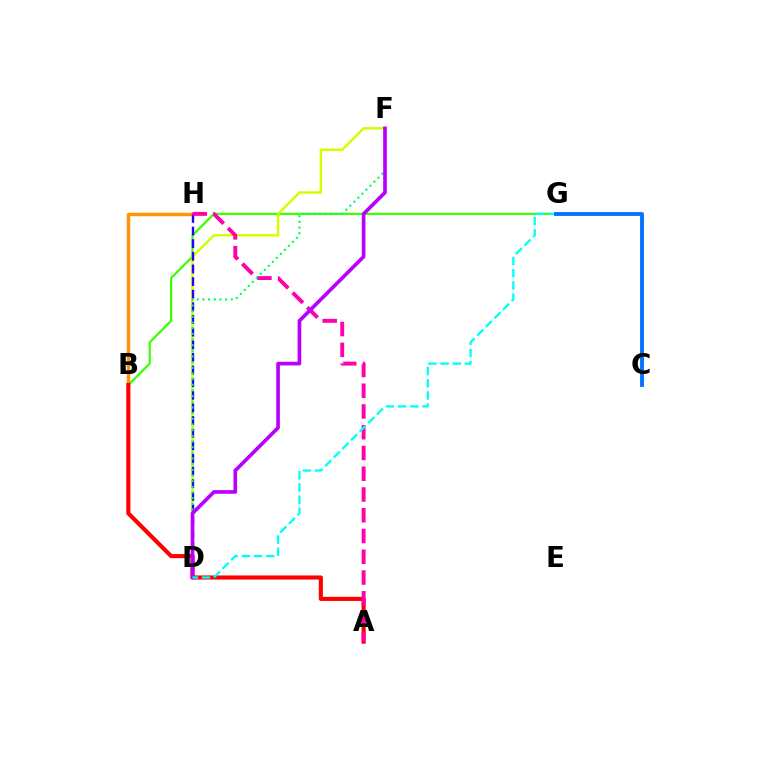{('B', 'H'): [{'color': '#ff9400', 'line_style': 'solid', 'thickness': 2.46}], ('B', 'G'): [{'color': '#3dff00', 'line_style': 'solid', 'thickness': 1.61}], ('D', 'F'): [{'color': '#d1ff00', 'line_style': 'solid', 'thickness': 1.77}, {'color': '#00ff5c', 'line_style': 'dotted', 'thickness': 1.54}, {'color': '#b900ff', 'line_style': 'solid', 'thickness': 2.63}], ('D', 'H'): [{'color': '#2500ff', 'line_style': 'dashed', 'thickness': 1.72}], ('A', 'B'): [{'color': '#ff0000', 'line_style': 'solid', 'thickness': 2.96}], ('A', 'H'): [{'color': '#ff00ac', 'line_style': 'dashed', 'thickness': 2.82}], ('D', 'G'): [{'color': '#00fff6', 'line_style': 'dashed', 'thickness': 1.66}], ('C', 'G'): [{'color': '#0074ff', 'line_style': 'solid', 'thickness': 2.78}]}